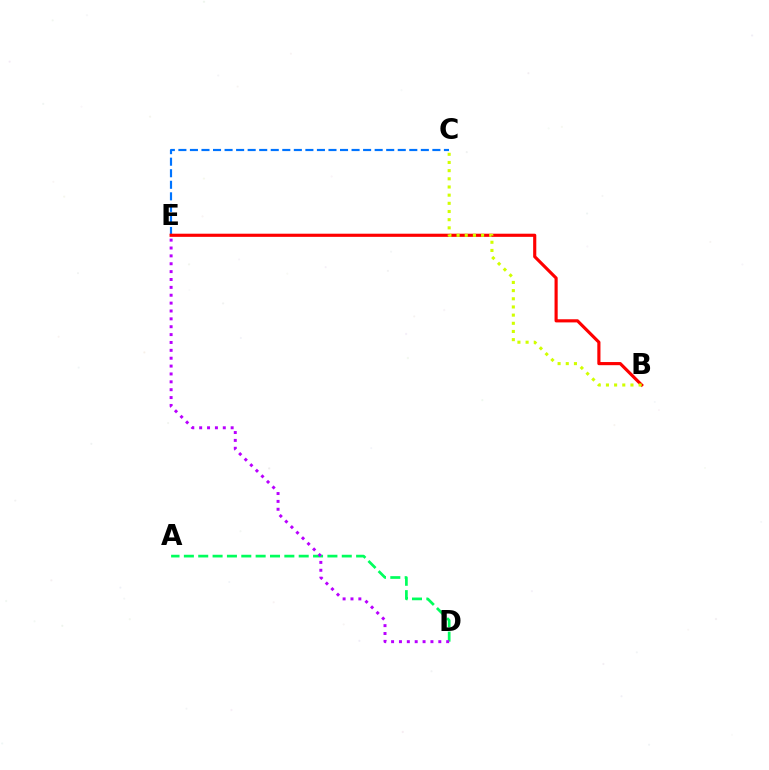{('C', 'E'): [{'color': '#0074ff', 'line_style': 'dashed', 'thickness': 1.57}], ('B', 'E'): [{'color': '#ff0000', 'line_style': 'solid', 'thickness': 2.26}], ('B', 'C'): [{'color': '#d1ff00', 'line_style': 'dotted', 'thickness': 2.22}], ('A', 'D'): [{'color': '#00ff5c', 'line_style': 'dashed', 'thickness': 1.95}], ('D', 'E'): [{'color': '#b900ff', 'line_style': 'dotted', 'thickness': 2.14}]}